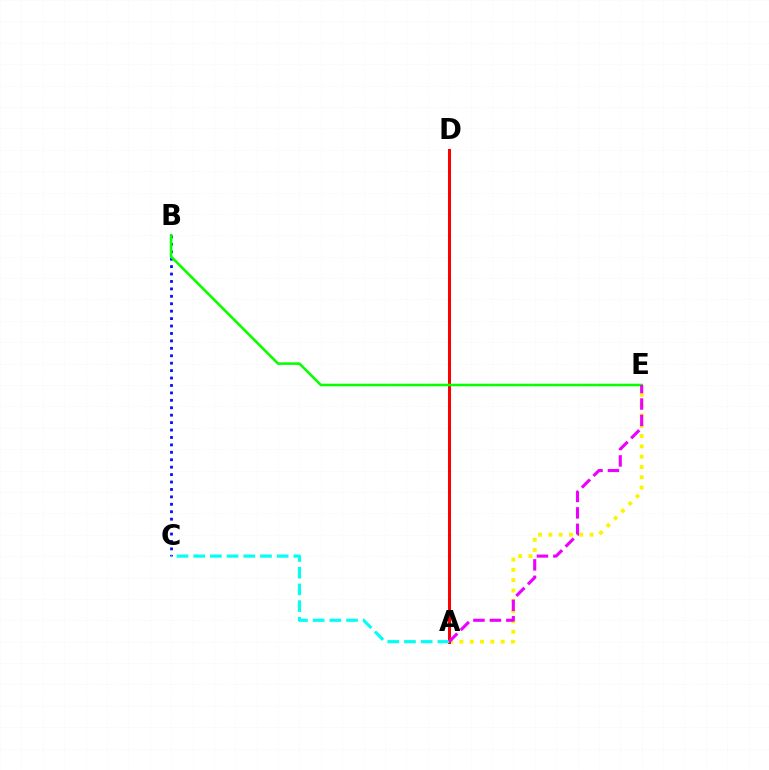{('A', 'E'): [{'color': '#fcf500', 'line_style': 'dotted', 'thickness': 2.8}, {'color': '#ee00ff', 'line_style': 'dashed', 'thickness': 2.23}], ('A', 'D'): [{'color': '#ff0000', 'line_style': 'solid', 'thickness': 2.18}], ('B', 'C'): [{'color': '#0010ff', 'line_style': 'dotted', 'thickness': 2.02}], ('A', 'C'): [{'color': '#00fff6', 'line_style': 'dashed', 'thickness': 2.27}], ('B', 'E'): [{'color': '#08ff00', 'line_style': 'solid', 'thickness': 1.86}]}